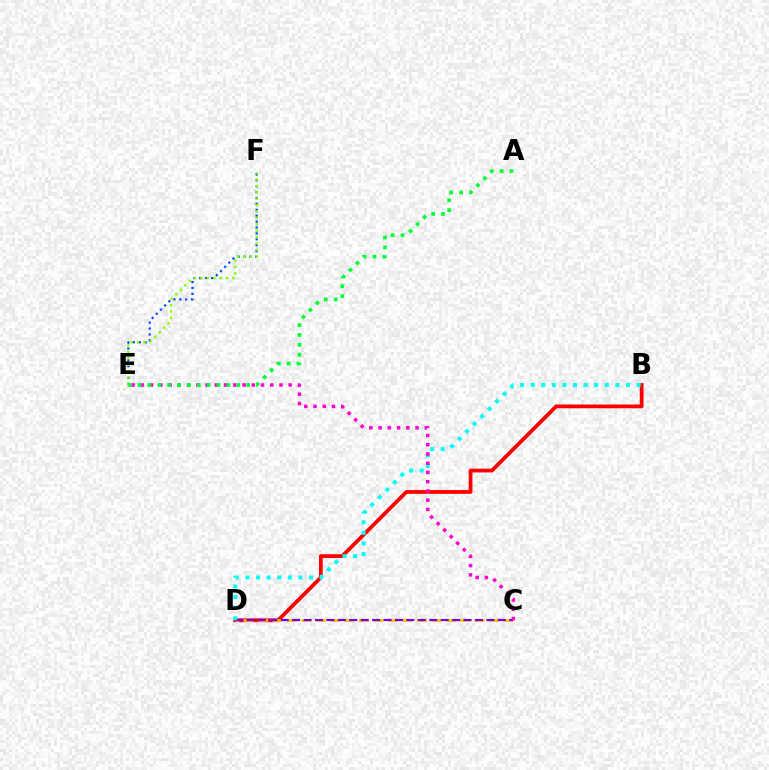{('E', 'F'): [{'color': '#004bff', 'line_style': 'dotted', 'thickness': 1.6}, {'color': '#84ff00', 'line_style': 'dotted', 'thickness': 1.74}], ('B', 'D'): [{'color': '#ff0000', 'line_style': 'solid', 'thickness': 2.71}, {'color': '#00fff6', 'line_style': 'dotted', 'thickness': 2.88}], ('C', 'D'): [{'color': '#ffbd00', 'line_style': 'dashed', 'thickness': 1.96}, {'color': '#7200ff', 'line_style': 'dashed', 'thickness': 1.55}], ('C', 'E'): [{'color': '#ff00cf', 'line_style': 'dotted', 'thickness': 2.51}], ('A', 'E'): [{'color': '#00ff39', 'line_style': 'dotted', 'thickness': 2.68}]}